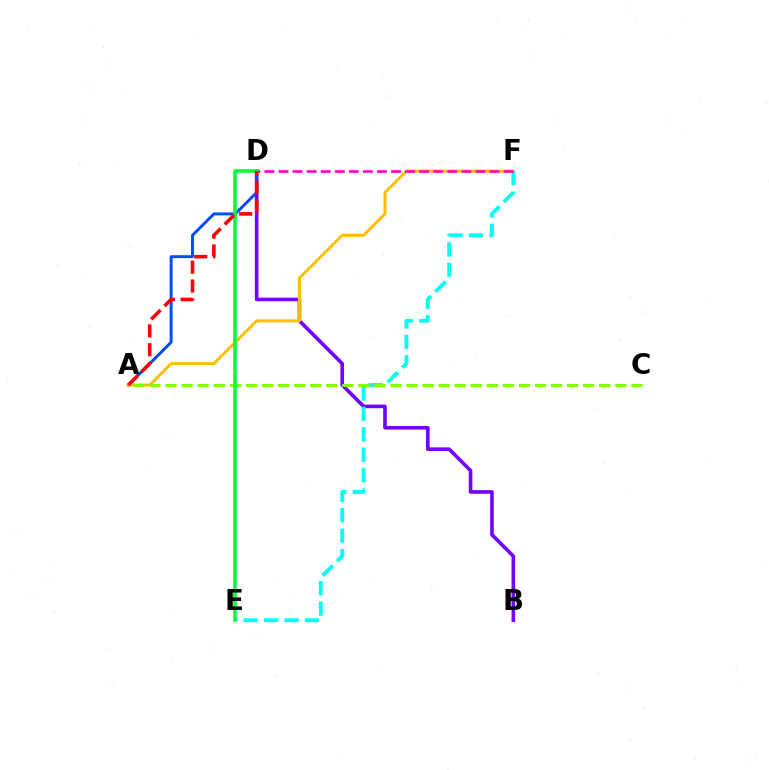{('B', 'D'): [{'color': '#7200ff', 'line_style': 'solid', 'thickness': 2.6}], ('A', 'D'): [{'color': '#004bff', 'line_style': 'solid', 'thickness': 2.11}, {'color': '#ff0000', 'line_style': 'dashed', 'thickness': 2.55}], ('A', 'F'): [{'color': '#ffbd00', 'line_style': 'solid', 'thickness': 2.14}], ('E', 'F'): [{'color': '#00fff6', 'line_style': 'dashed', 'thickness': 2.78}], ('A', 'C'): [{'color': '#84ff00', 'line_style': 'dashed', 'thickness': 2.18}], ('D', 'F'): [{'color': '#ff00cf', 'line_style': 'dashed', 'thickness': 1.91}], ('D', 'E'): [{'color': '#00ff39', 'line_style': 'solid', 'thickness': 2.56}]}